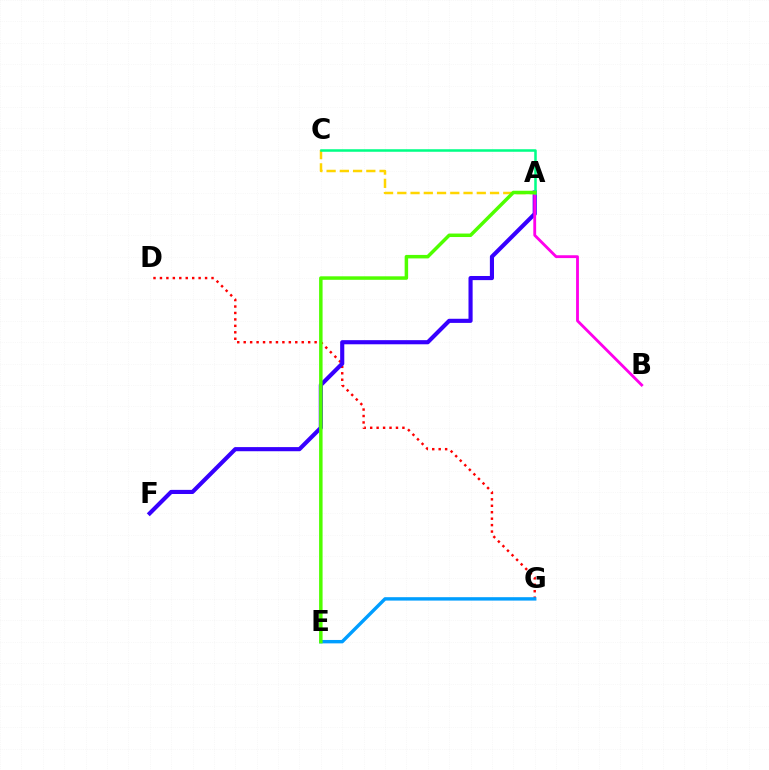{('D', 'G'): [{'color': '#ff0000', 'line_style': 'dotted', 'thickness': 1.75}], ('A', 'F'): [{'color': '#3700ff', 'line_style': 'solid', 'thickness': 2.97}], ('E', 'G'): [{'color': '#009eff', 'line_style': 'solid', 'thickness': 2.45}], ('A', 'B'): [{'color': '#ff00ed', 'line_style': 'solid', 'thickness': 2.04}], ('A', 'C'): [{'color': '#ffd500', 'line_style': 'dashed', 'thickness': 1.8}, {'color': '#00ff86', 'line_style': 'solid', 'thickness': 1.82}], ('A', 'E'): [{'color': '#4fff00', 'line_style': 'solid', 'thickness': 2.51}]}